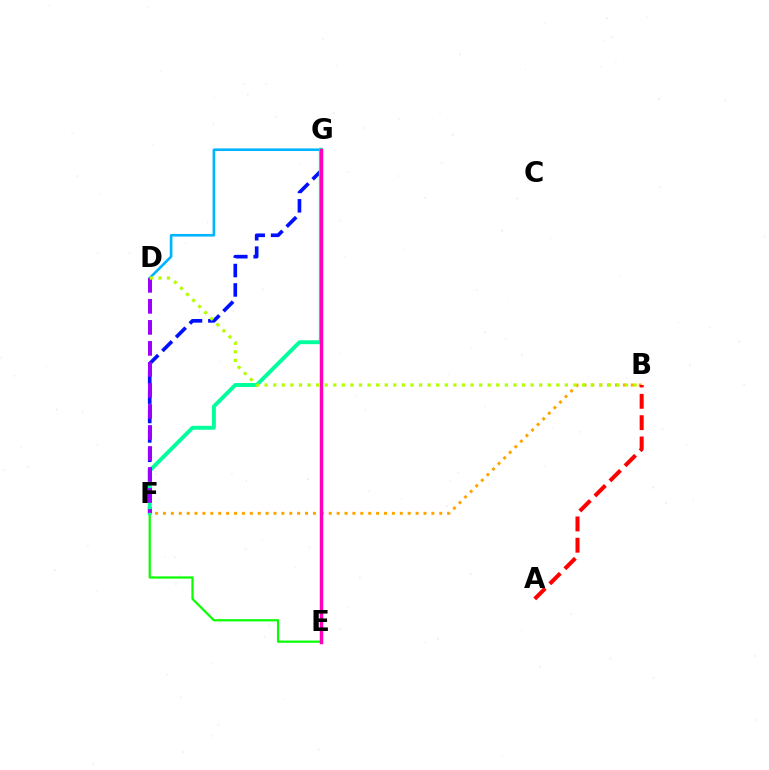{('D', 'G'): [{'color': '#00b5ff', 'line_style': 'solid', 'thickness': 1.89}], ('E', 'F'): [{'color': '#08ff00', 'line_style': 'solid', 'thickness': 1.6}], ('F', 'G'): [{'color': '#0010ff', 'line_style': 'dashed', 'thickness': 2.63}, {'color': '#00ff9d', 'line_style': 'solid', 'thickness': 2.82}], ('D', 'F'): [{'color': '#9b00ff', 'line_style': 'dashed', 'thickness': 2.85}], ('B', 'F'): [{'color': '#ffa500', 'line_style': 'dotted', 'thickness': 2.14}], ('E', 'G'): [{'color': '#ff00bd', 'line_style': 'solid', 'thickness': 2.49}], ('B', 'D'): [{'color': '#b3ff00', 'line_style': 'dotted', 'thickness': 2.33}], ('A', 'B'): [{'color': '#ff0000', 'line_style': 'dashed', 'thickness': 2.89}]}